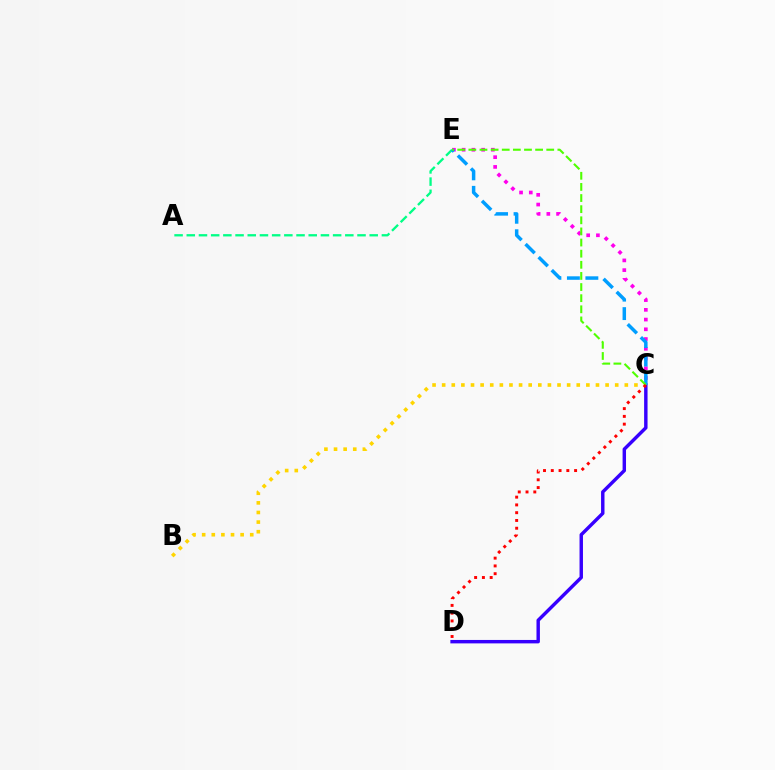{('C', 'E'): [{'color': '#ff00ed', 'line_style': 'dotted', 'thickness': 2.64}, {'color': '#009eff', 'line_style': 'dashed', 'thickness': 2.51}, {'color': '#4fff00', 'line_style': 'dashed', 'thickness': 1.51}], ('C', 'D'): [{'color': '#3700ff', 'line_style': 'solid', 'thickness': 2.47}, {'color': '#ff0000', 'line_style': 'dotted', 'thickness': 2.11}], ('A', 'E'): [{'color': '#00ff86', 'line_style': 'dashed', 'thickness': 1.66}], ('B', 'C'): [{'color': '#ffd500', 'line_style': 'dotted', 'thickness': 2.61}]}